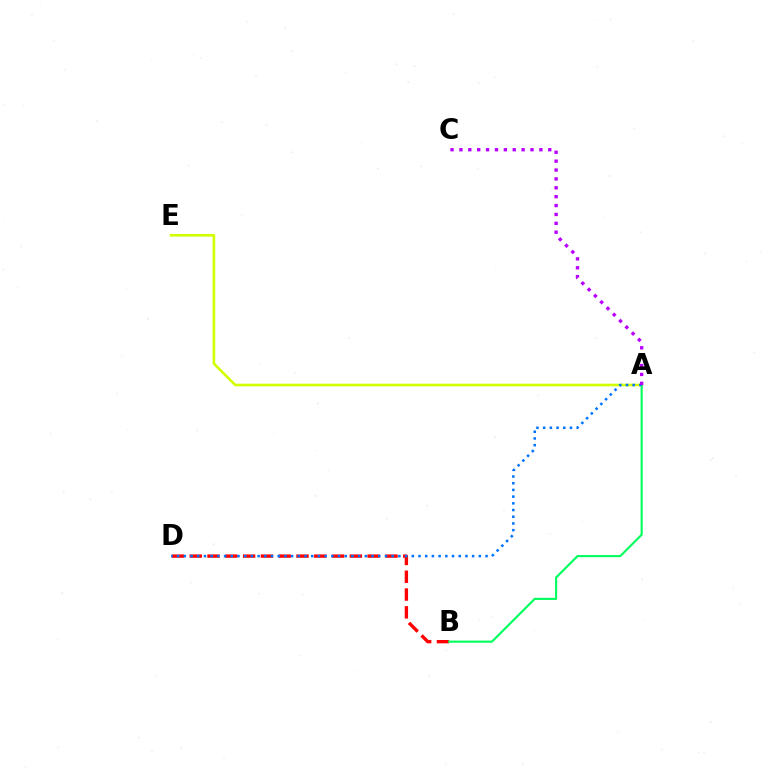{('B', 'D'): [{'color': '#ff0000', 'line_style': 'dashed', 'thickness': 2.42}], ('A', 'E'): [{'color': '#d1ff00', 'line_style': 'solid', 'thickness': 1.9}], ('A', 'B'): [{'color': '#00ff5c', 'line_style': 'solid', 'thickness': 1.54}], ('A', 'D'): [{'color': '#0074ff', 'line_style': 'dotted', 'thickness': 1.82}], ('A', 'C'): [{'color': '#b900ff', 'line_style': 'dotted', 'thickness': 2.41}]}